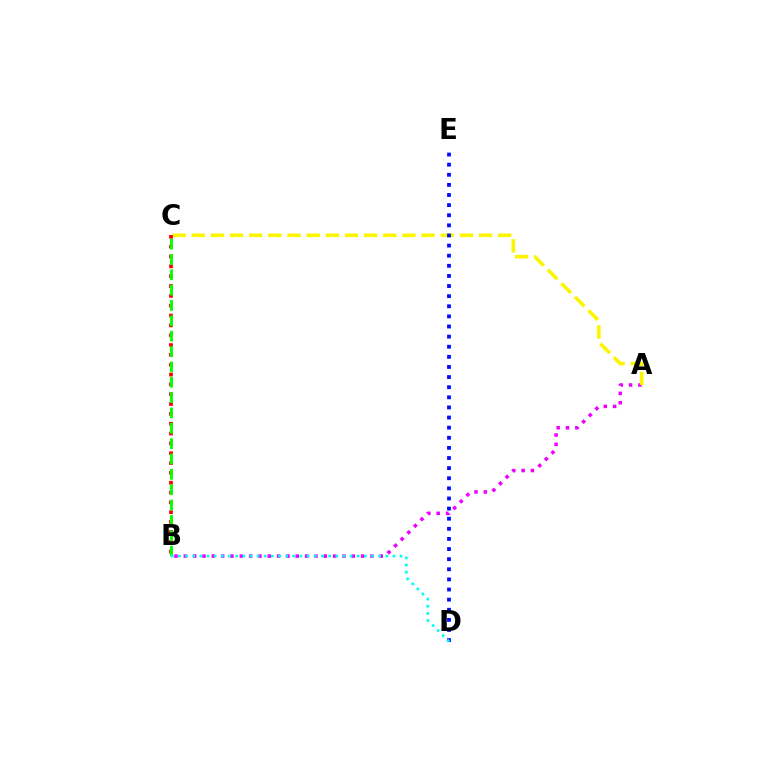{('A', 'B'): [{'color': '#ee00ff', 'line_style': 'dotted', 'thickness': 2.54}], ('A', 'C'): [{'color': '#fcf500', 'line_style': 'dashed', 'thickness': 2.6}], ('D', 'E'): [{'color': '#0010ff', 'line_style': 'dotted', 'thickness': 2.75}], ('B', 'C'): [{'color': '#ff0000', 'line_style': 'dotted', 'thickness': 2.67}, {'color': '#08ff00', 'line_style': 'dashed', 'thickness': 2.09}], ('B', 'D'): [{'color': '#00fff6', 'line_style': 'dotted', 'thickness': 1.94}]}